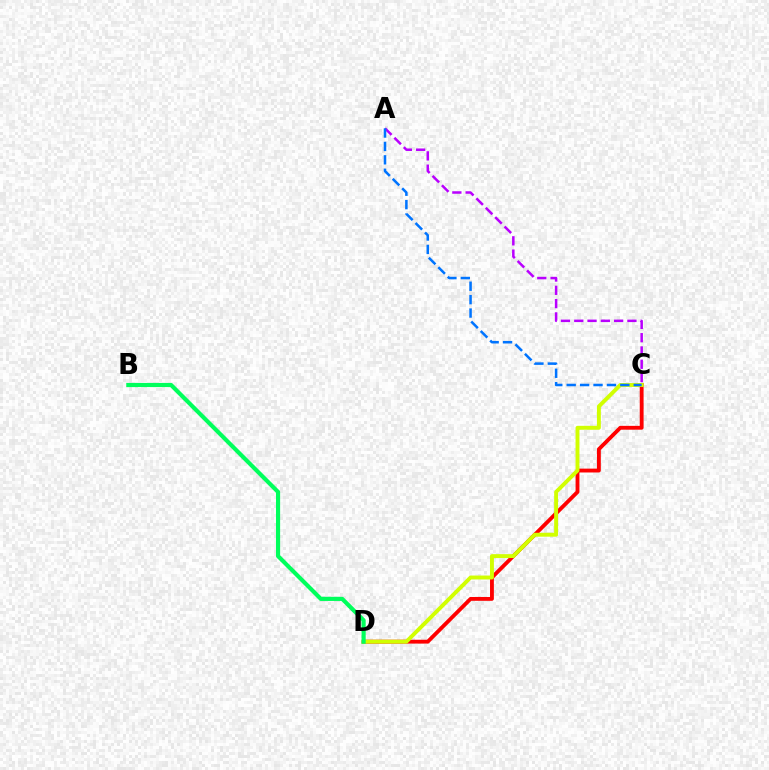{('C', 'D'): [{'color': '#ff0000', 'line_style': 'solid', 'thickness': 2.77}, {'color': '#d1ff00', 'line_style': 'solid', 'thickness': 2.82}], ('A', 'C'): [{'color': '#b900ff', 'line_style': 'dashed', 'thickness': 1.81}, {'color': '#0074ff', 'line_style': 'dashed', 'thickness': 1.82}], ('B', 'D'): [{'color': '#00ff5c', 'line_style': 'solid', 'thickness': 2.98}]}